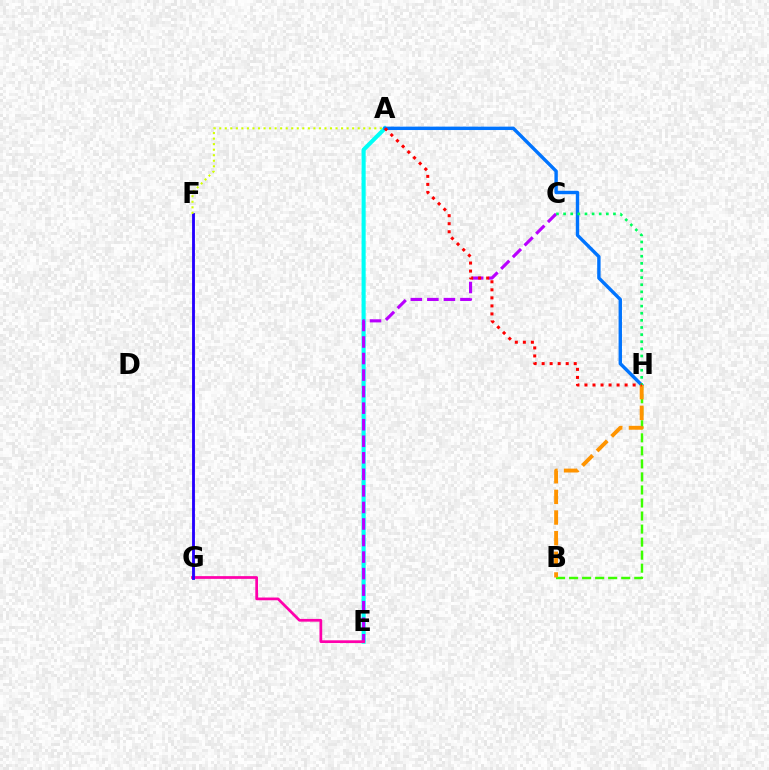{('A', 'E'): [{'color': '#00fff6', 'line_style': 'solid', 'thickness': 2.96}], ('C', 'E'): [{'color': '#b900ff', 'line_style': 'dashed', 'thickness': 2.25}], ('A', 'H'): [{'color': '#0074ff', 'line_style': 'solid', 'thickness': 2.44}, {'color': '#ff0000', 'line_style': 'dotted', 'thickness': 2.18}], ('B', 'H'): [{'color': '#3dff00', 'line_style': 'dashed', 'thickness': 1.77}, {'color': '#ff9400', 'line_style': 'dashed', 'thickness': 2.8}], ('C', 'H'): [{'color': '#00ff5c', 'line_style': 'dotted', 'thickness': 1.94}], ('E', 'G'): [{'color': '#ff00ac', 'line_style': 'solid', 'thickness': 1.97}], ('F', 'G'): [{'color': '#2500ff', 'line_style': 'solid', 'thickness': 2.06}], ('A', 'F'): [{'color': '#d1ff00', 'line_style': 'dotted', 'thickness': 1.5}]}